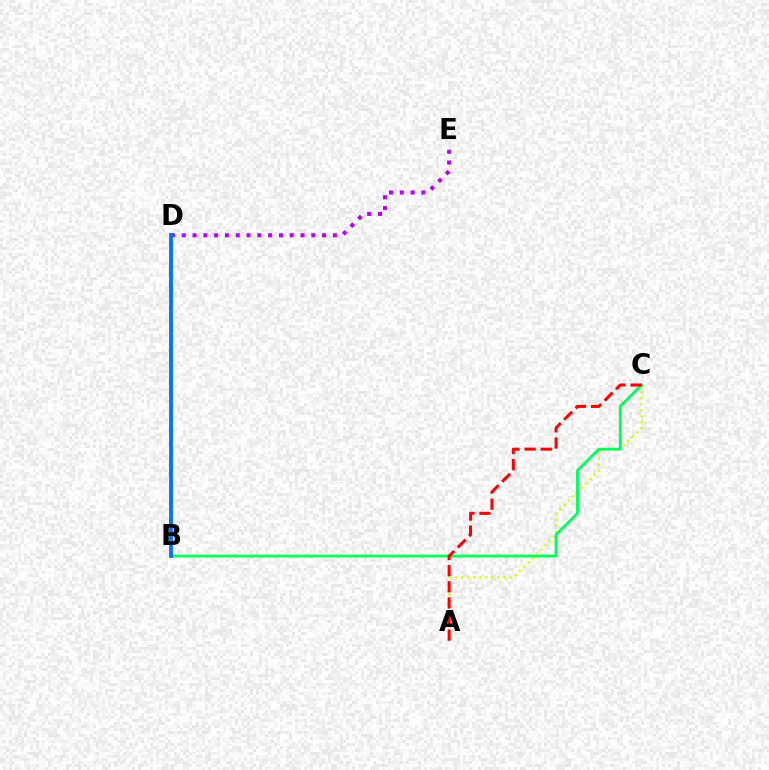{('D', 'E'): [{'color': '#b900ff', 'line_style': 'dotted', 'thickness': 2.93}], ('A', 'C'): [{'color': '#d1ff00', 'line_style': 'dotted', 'thickness': 1.64}, {'color': '#ff0000', 'line_style': 'dashed', 'thickness': 2.19}], ('B', 'C'): [{'color': '#00ff5c', 'line_style': 'solid', 'thickness': 2.06}], ('B', 'D'): [{'color': '#0074ff', 'line_style': 'solid', 'thickness': 2.77}]}